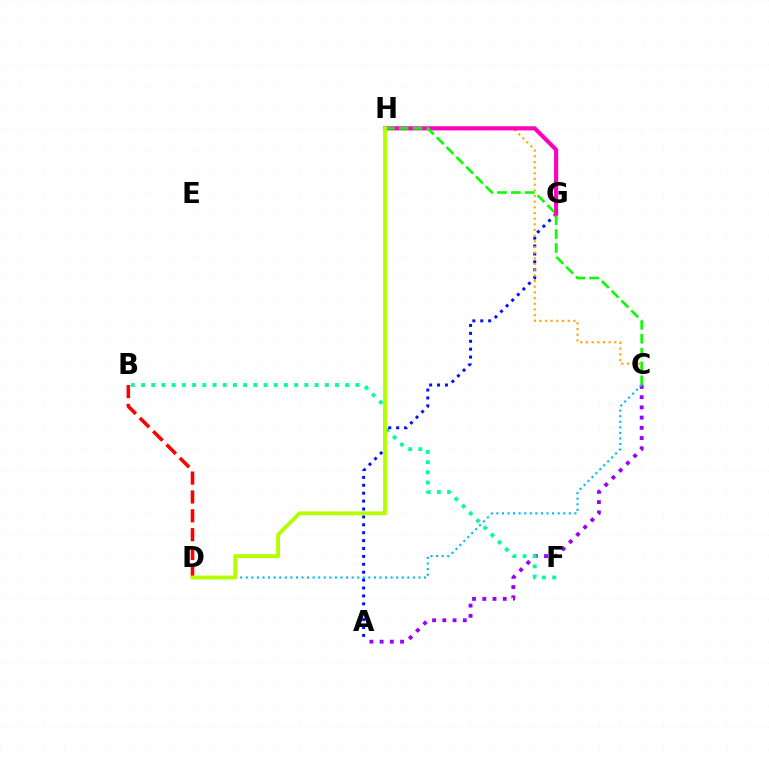{('A', 'C'): [{'color': '#9b00ff', 'line_style': 'dotted', 'thickness': 2.78}], ('B', 'F'): [{'color': '#00ff9d', 'line_style': 'dotted', 'thickness': 2.77}], ('C', 'D'): [{'color': '#00b5ff', 'line_style': 'dotted', 'thickness': 1.51}], ('A', 'G'): [{'color': '#0010ff', 'line_style': 'dotted', 'thickness': 2.15}], ('C', 'H'): [{'color': '#ffa500', 'line_style': 'dotted', 'thickness': 1.54}, {'color': '#08ff00', 'line_style': 'dashed', 'thickness': 1.88}], ('G', 'H'): [{'color': '#ff00bd', 'line_style': 'solid', 'thickness': 2.98}], ('B', 'D'): [{'color': '#ff0000', 'line_style': 'dashed', 'thickness': 2.56}], ('D', 'H'): [{'color': '#b3ff00', 'line_style': 'solid', 'thickness': 2.8}]}